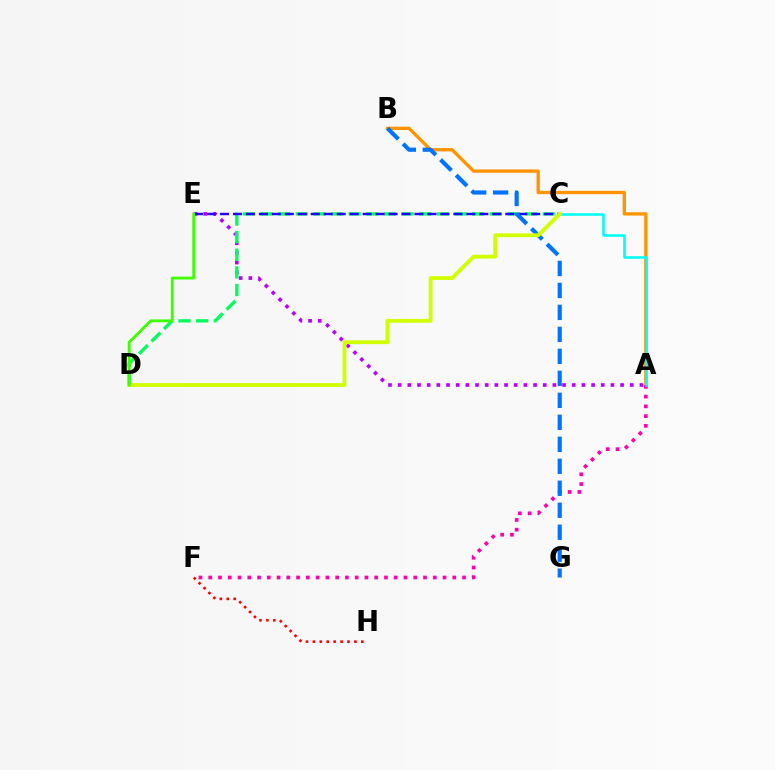{('A', 'B'): [{'color': '#ff9400', 'line_style': 'solid', 'thickness': 2.4}], ('A', 'F'): [{'color': '#ff00ac', 'line_style': 'dotted', 'thickness': 2.65}], ('A', 'C'): [{'color': '#00fff6', 'line_style': 'solid', 'thickness': 1.84}], ('A', 'E'): [{'color': '#b900ff', 'line_style': 'dotted', 'thickness': 2.63}], ('C', 'D'): [{'color': '#00ff5c', 'line_style': 'dashed', 'thickness': 2.4}, {'color': '#d1ff00', 'line_style': 'solid', 'thickness': 2.75}], ('C', 'E'): [{'color': '#2500ff', 'line_style': 'dashed', 'thickness': 1.76}], ('B', 'G'): [{'color': '#0074ff', 'line_style': 'dashed', 'thickness': 2.99}], ('D', 'E'): [{'color': '#3dff00', 'line_style': 'solid', 'thickness': 2.06}], ('F', 'H'): [{'color': '#ff0000', 'line_style': 'dotted', 'thickness': 1.88}]}